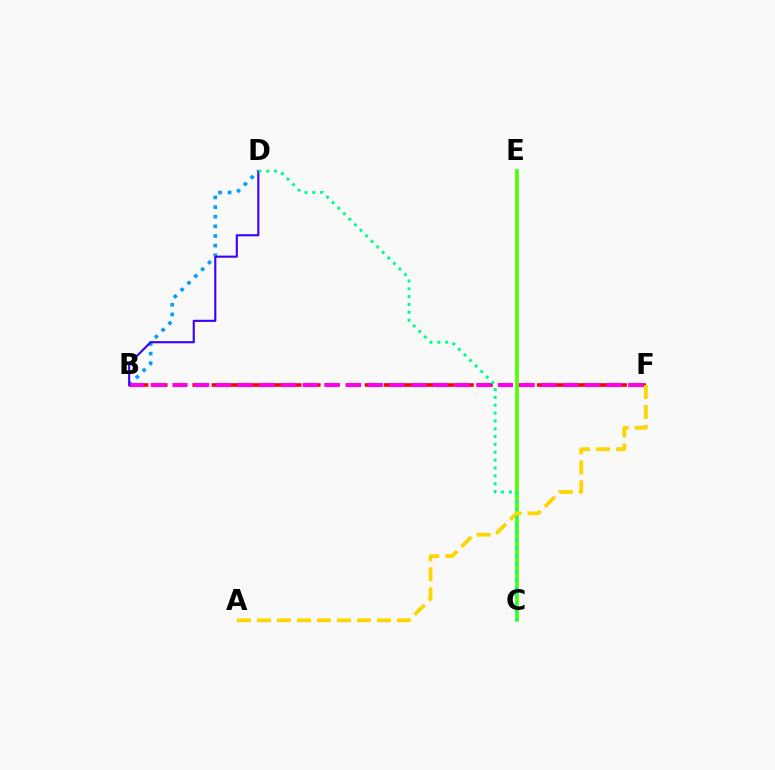{('B', 'F'): [{'color': '#ff0000', 'line_style': 'dashed', 'thickness': 2.6}, {'color': '#ff00ed', 'line_style': 'dashed', 'thickness': 2.95}], ('C', 'E'): [{'color': '#4fff00', 'line_style': 'solid', 'thickness': 2.64}], ('B', 'D'): [{'color': '#009eff', 'line_style': 'dotted', 'thickness': 2.62}, {'color': '#3700ff', 'line_style': 'solid', 'thickness': 1.52}], ('A', 'F'): [{'color': '#ffd500', 'line_style': 'dashed', 'thickness': 2.72}], ('C', 'D'): [{'color': '#00ff86', 'line_style': 'dotted', 'thickness': 2.13}]}